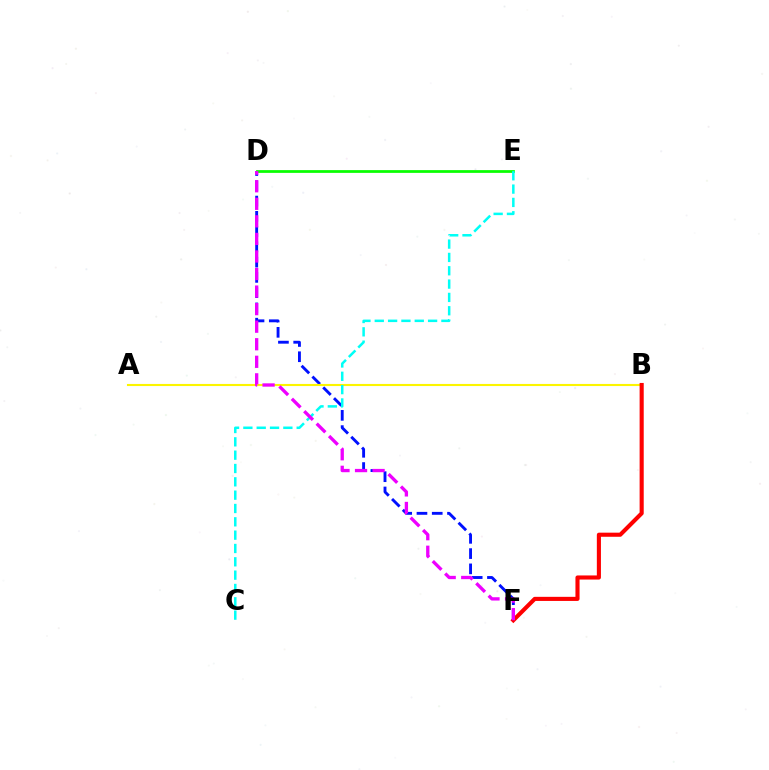{('D', 'F'): [{'color': '#0010ff', 'line_style': 'dashed', 'thickness': 2.07}, {'color': '#ee00ff', 'line_style': 'dashed', 'thickness': 2.38}], ('A', 'B'): [{'color': '#fcf500', 'line_style': 'solid', 'thickness': 1.51}], ('B', 'F'): [{'color': '#ff0000', 'line_style': 'solid', 'thickness': 2.96}], ('D', 'E'): [{'color': '#08ff00', 'line_style': 'solid', 'thickness': 1.98}], ('C', 'E'): [{'color': '#00fff6', 'line_style': 'dashed', 'thickness': 1.81}]}